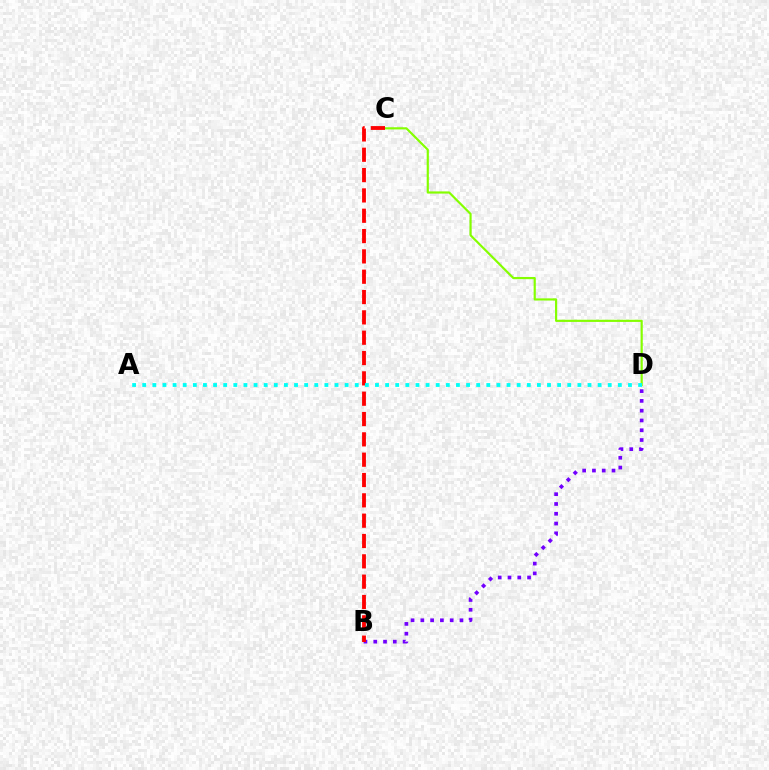{('C', 'D'): [{'color': '#84ff00', 'line_style': 'solid', 'thickness': 1.57}], ('B', 'D'): [{'color': '#7200ff', 'line_style': 'dotted', 'thickness': 2.66}], ('B', 'C'): [{'color': '#ff0000', 'line_style': 'dashed', 'thickness': 2.76}], ('A', 'D'): [{'color': '#00fff6', 'line_style': 'dotted', 'thickness': 2.75}]}